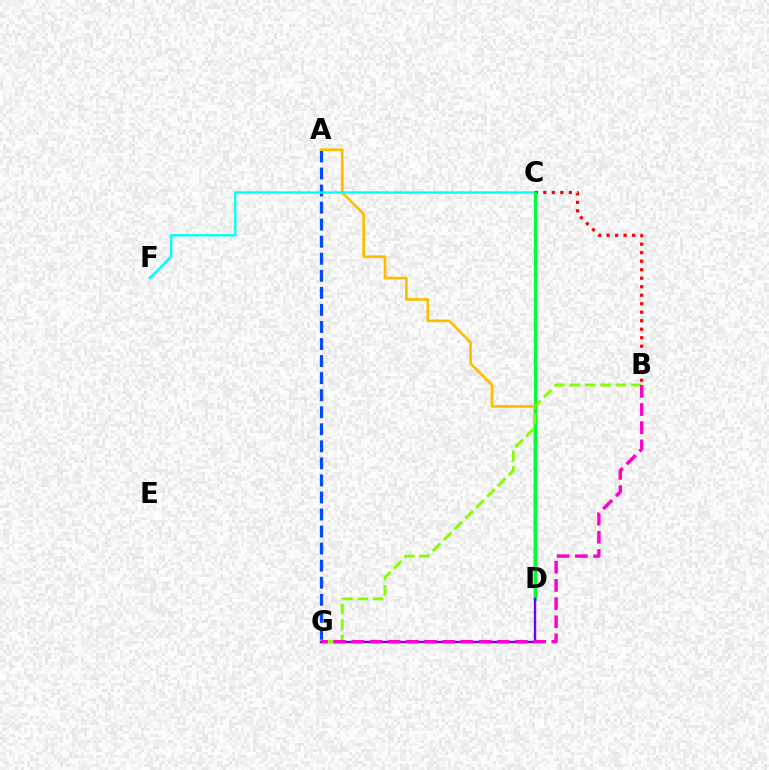{('A', 'G'): [{'color': '#004bff', 'line_style': 'dashed', 'thickness': 2.32}], ('A', 'D'): [{'color': '#ffbd00', 'line_style': 'solid', 'thickness': 1.91}], ('C', 'F'): [{'color': '#00fff6', 'line_style': 'solid', 'thickness': 1.69}], ('B', 'C'): [{'color': '#ff0000', 'line_style': 'dotted', 'thickness': 2.31}], ('C', 'D'): [{'color': '#00ff39', 'line_style': 'solid', 'thickness': 2.36}], ('D', 'G'): [{'color': '#7200ff', 'line_style': 'solid', 'thickness': 1.73}], ('B', 'G'): [{'color': '#84ff00', 'line_style': 'dashed', 'thickness': 2.09}, {'color': '#ff00cf', 'line_style': 'dashed', 'thickness': 2.47}]}